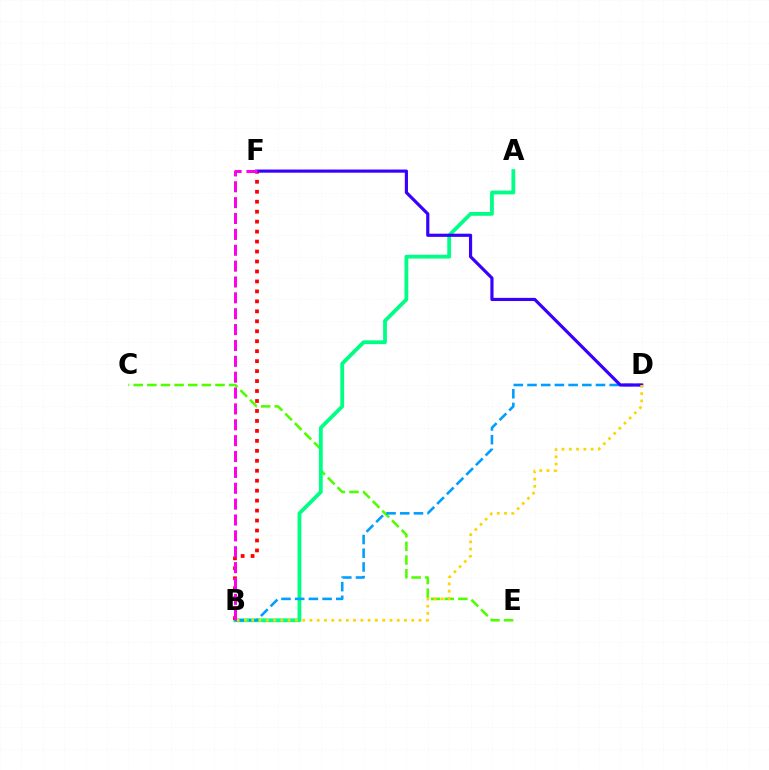{('C', 'E'): [{'color': '#4fff00', 'line_style': 'dashed', 'thickness': 1.85}], ('A', 'B'): [{'color': '#00ff86', 'line_style': 'solid', 'thickness': 2.73}], ('B', 'D'): [{'color': '#009eff', 'line_style': 'dashed', 'thickness': 1.86}, {'color': '#ffd500', 'line_style': 'dotted', 'thickness': 1.98}], ('B', 'F'): [{'color': '#ff0000', 'line_style': 'dotted', 'thickness': 2.71}, {'color': '#ff00ed', 'line_style': 'dashed', 'thickness': 2.16}], ('D', 'F'): [{'color': '#3700ff', 'line_style': 'solid', 'thickness': 2.28}]}